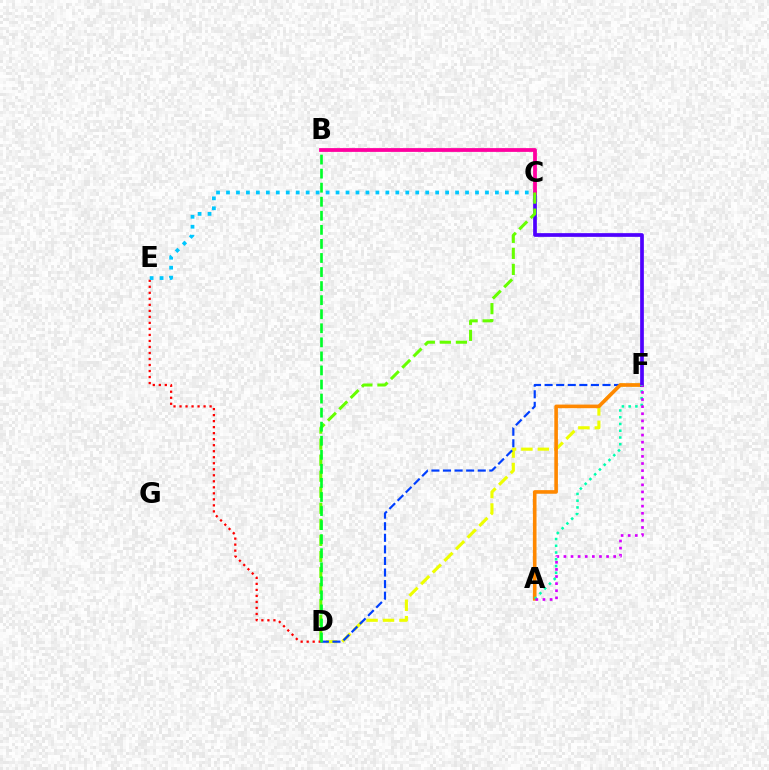{('D', 'F'): [{'color': '#eeff00', 'line_style': 'dashed', 'thickness': 2.24}, {'color': '#003fff', 'line_style': 'dashed', 'thickness': 1.57}], ('A', 'F'): [{'color': '#ff8800', 'line_style': 'solid', 'thickness': 2.6}, {'color': '#00ffaf', 'line_style': 'dotted', 'thickness': 1.83}, {'color': '#d600ff', 'line_style': 'dotted', 'thickness': 1.93}], ('C', 'F'): [{'color': '#4f00ff', 'line_style': 'solid', 'thickness': 2.66}], ('B', 'C'): [{'color': '#ff00a0', 'line_style': 'solid', 'thickness': 2.72}], ('C', 'D'): [{'color': '#66ff00', 'line_style': 'dashed', 'thickness': 2.18}], ('D', 'E'): [{'color': '#ff0000', 'line_style': 'dotted', 'thickness': 1.63}], ('C', 'E'): [{'color': '#00c7ff', 'line_style': 'dotted', 'thickness': 2.71}], ('B', 'D'): [{'color': '#00ff27', 'line_style': 'dashed', 'thickness': 1.91}]}